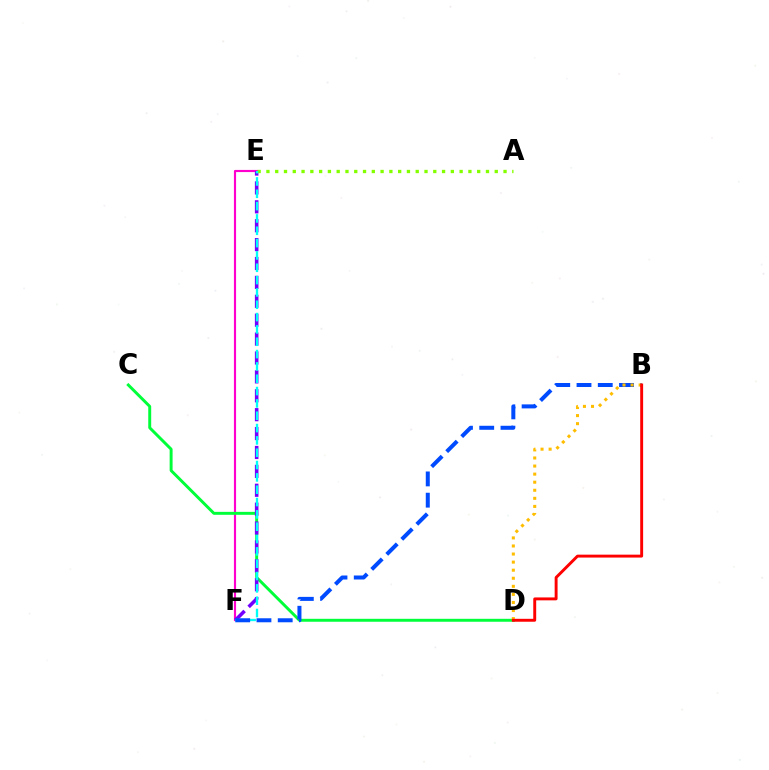{('E', 'F'): [{'color': '#ff00cf', 'line_style': 'solid', 'thickness': 1.55}, {'color': '#7200ff', 'line_style': 'dashed', 'thickness': 2.57}, {'color': '#00fff6', 'line_style': 'dashed', 'thickness': 1.68}], ('C', 'D'): [{'color': '#00ff39', 'line_style': 'solid', 'thickness': 2.12}], ('A', 'E'): [{'color': '#84ff00', 'line_style': 'dotted', 'thickness': 2.39}], ('B', 'F'): [{'color': '#004bff', 'line_style': 'dashed', 'thickness': 2.89}], ('B', 'D'): [{'color': '#ffbd00', 'line_style': 'dotted', 'thickness': 2.19}, {'color': '#ff0000', 'line_style': 'solid', 'thickness': 2.1}]}